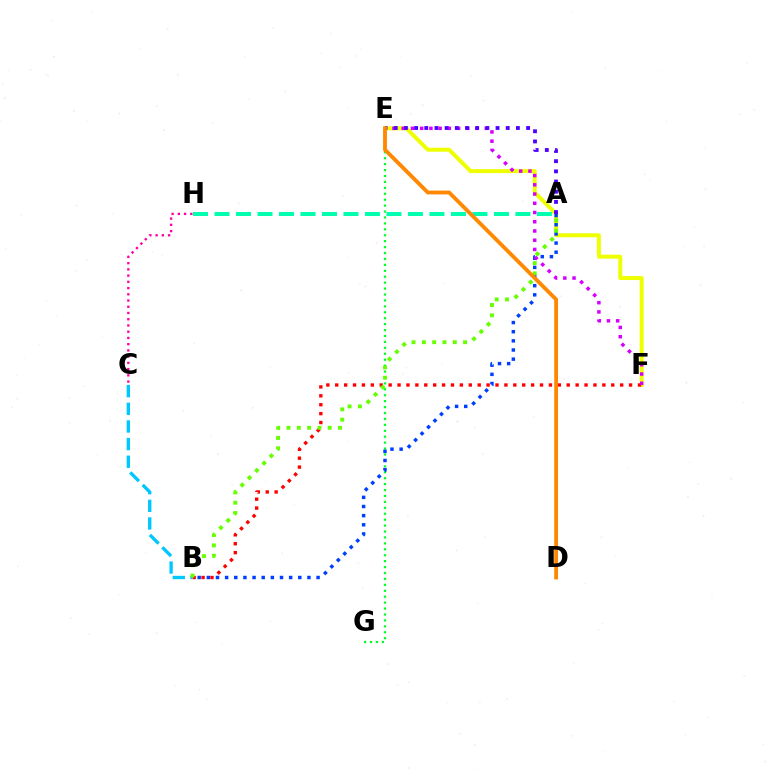{('C', 'H'): [{'color': '#ff00a0', 'line_style': 'dotted', 'thickness': 1.69}], ('E', 'G'): [{'color': '#00ff27', 'line_style': 'dotted', 'thickness': 1.61}], ('E', 'F'): [{'color': '#eeff00', 'line_style': 'solid', 'thickness': 2.86}, {'color': '#d600ff', 'line_style': 'dotted', 'thickness': 2.51}], ('A', 'H'): [{'color': '#00ffaf', 'line_style': 'dashed', 'thickness': 2.92}], ('B', 'F'): [{'color': '#ff0000', 'line_style': 'dotted', 'thickness': 2.42}], ('A', 'B'): [{'color': '#003fff', 'line_style': 'dotted', 'thickness': 2.49}, {'color': '#66ff00', 'line_style': 'dotted', 'thickness': 2.8}], ('A', 'E'): [{'color': '#4f00ff', 'line_style': 'dotted', 'thickness': 2.77}], ('B', 'C'): [{'color': '#00c7ff', 'line_style': 'dashed', 'thickness': 2.4}], ('D', 'E'): [{'color': '#ff8800', 'line_style': 'solid', 'thickness': 2.75}]}